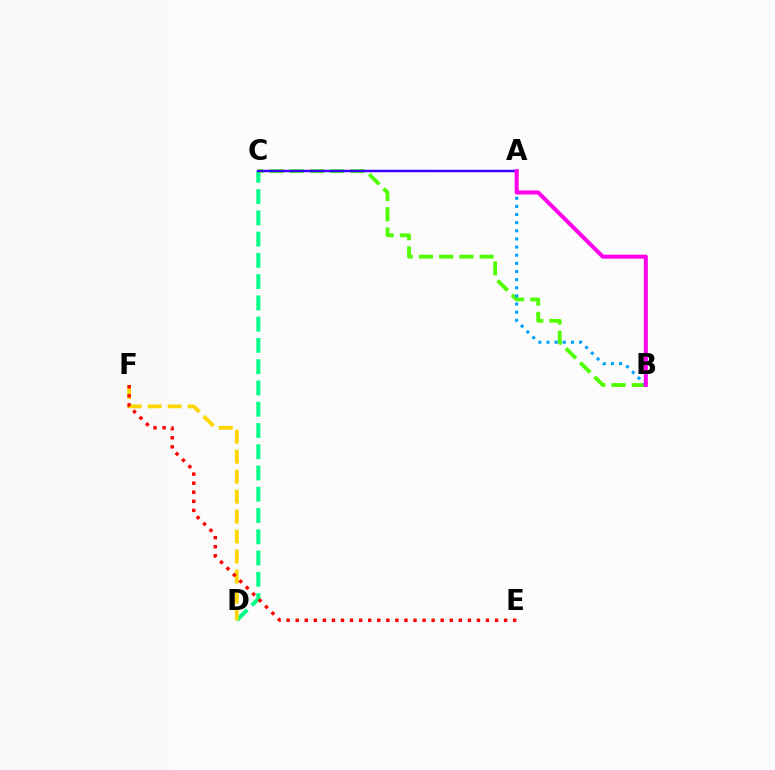{('C', 'D'): [{'color': '#00ff86', 'line_style': 'dashed', 'thickness': 2.89}], ('B', 'C'): [{'color': '#4fff00', 'line_style': 'dashed', 'thickness': 2.75}], ('D', 'F'): [{'color': '#ffd500', 'line_style': 'dashed', 'thickness': 2.71}], ('E', 'F'): [{'color': '#ff0000', 'line_style': 'dotted', 'thickness': 2.46}], ('A', 'C'): [{'color': '#3700ff', 'line_style': 'solid', 'thickness': 1.76}], ('A', 'B'): [{'color': '#009eff', 'line_style': 'dotted', 'thickness': 2.21}, {'color': '#ff00ed', 'line_style': 'solid', 'thickness': 2.89}]}